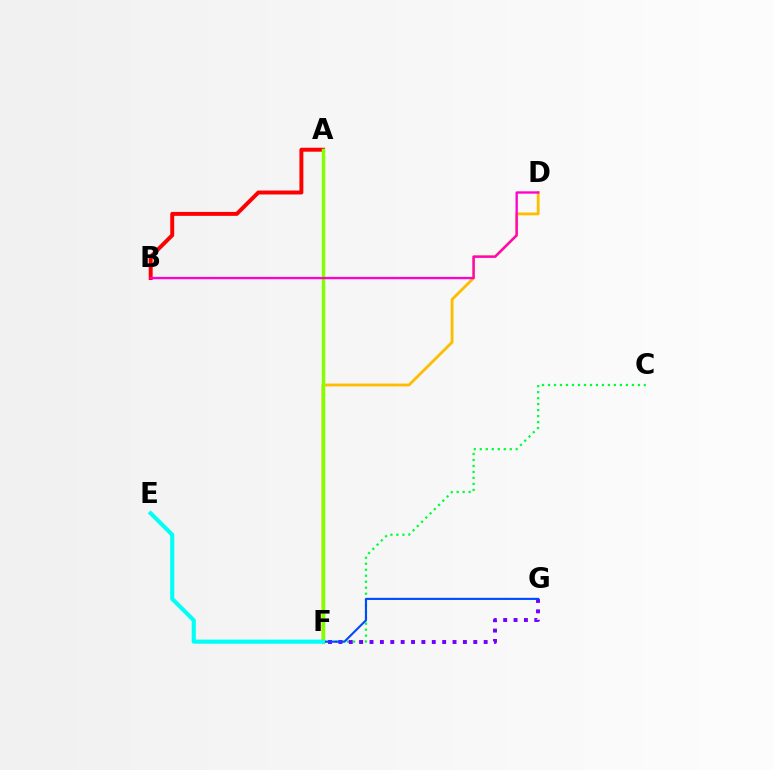{('C', 'F'): [{'color': '#00ff39', 'line_style': 'dotted', 'thickness': 1.63}], ('F', 'G'): [{'color': '#7200ff', 'line_style': 'dotted', 'thickness': 2.82}, {'color': '#004bff', 'line_style': 'solid', 'thickness': 1.53}], ('D', 'F'): [{'color': '#ffbd00', 'line_style': 'solid', 'thickness': 2.04}], ('A', 'B'): [{'color': '#ff0000', 'line_style': 'solid', 'thickness': 2.84}], ('A', 'F'): [{'color': '#84ff00', 'line_style': 'solid', 'thickness': 2.51}], ('B', 'D'): [{'color': '#ff00cf', 'line_style': 'solid', 'thickness': 1.68}], ('E', 'F'): [{'color': '#00fff6', 'line_style': 'solid', 'thickness': 2.96}]}